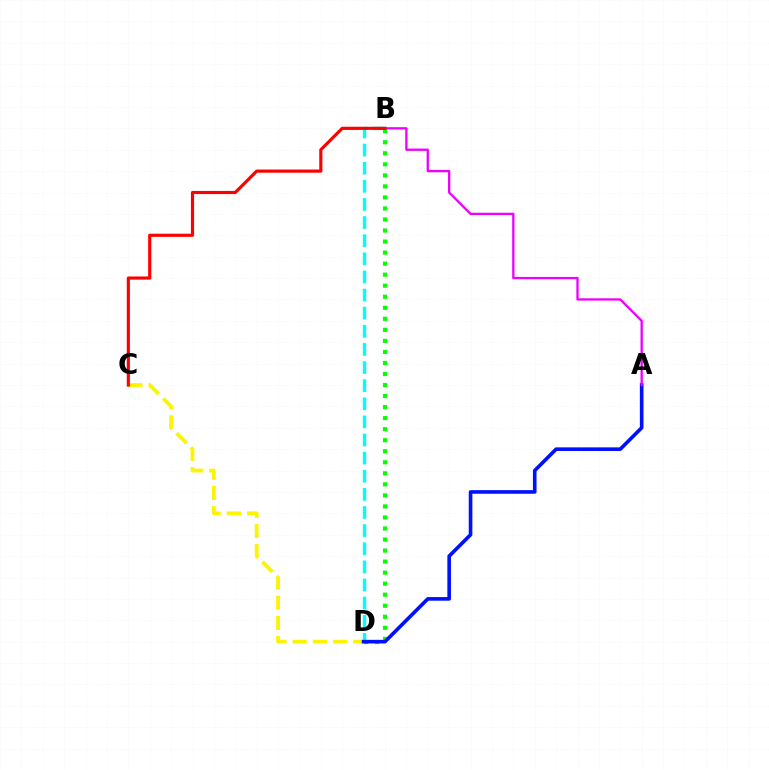{('B', 'D'): [{'color': '#00fff6', 'line_style': 'dashed', 'thickness': 2.46}, {'color': '#08ff00', 'line_style': 'dotted', 'thickness': 3.0}], ('C', 'D'): [{'color': '#fcf500', 'line_style': 'dashed', 'thickness': 2.74}], ('A', 'D'): [{'color': '#0010ff', 'line_style': 'solid', 'thickness': 2.61}], ('A', 'B'): [{'color': '#ee00ff', 'line_style': 'solid', 'thickness': 1.66}], ('B', 'C'): [{'color': '#ff0000', 'line_style': 'solid', 'thickness': 2.27}]}